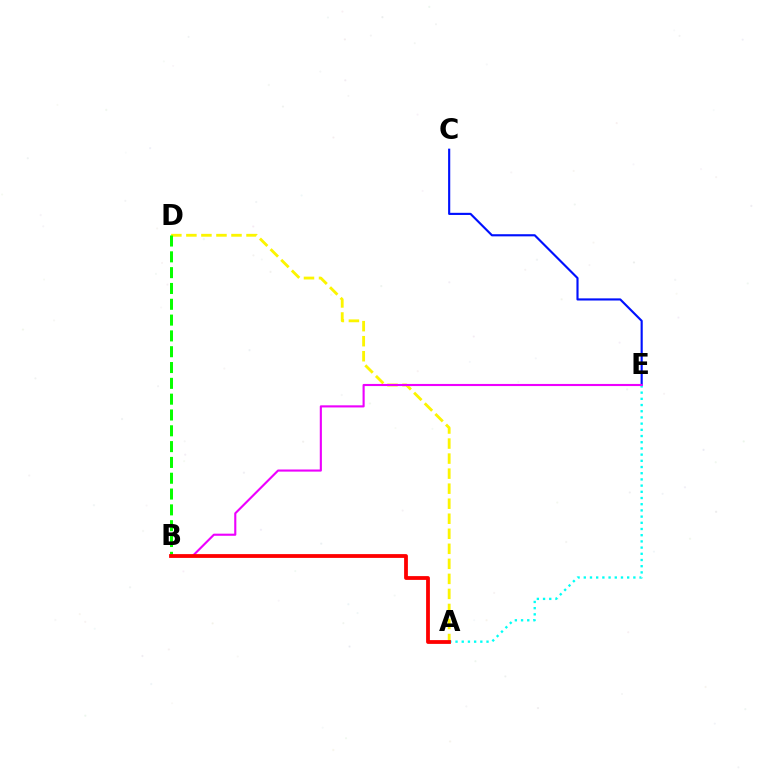{('C', 'E'): [{'color': '#0010ff', 'line_style': 'solid', 'thickness': 1.54}], ('A', 'D'): [{'color': '#fcf500', 'line_style': 'dashed', 'thickness': 2.04}], ('A', 'E'): [{'color': '#00fff6', 'line_style': 'dotted', 'thickness': 1.68}], ('B', 'E'): [{'color': '#ee00ff', 'line_style': 'solid', 'thickness': 1.53}], ('B', 'D'): [{'color': '#08ff00', 'line_style': 'dashed', 'thickness': 2.15}], ('A', 'B'): [{'color': '#ff0000', 'line_style': 'solid', 'thickness': 2.73}]}